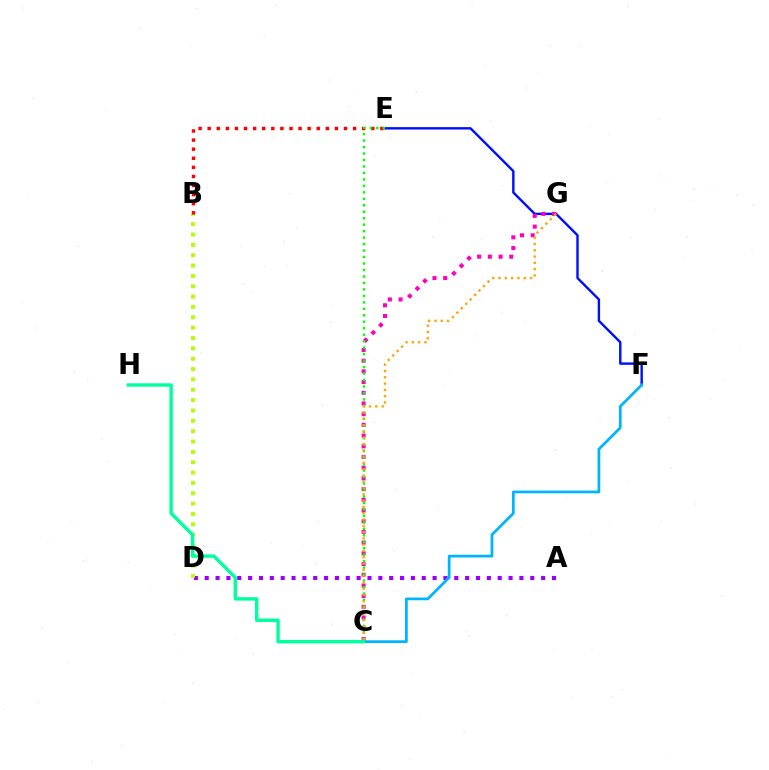{('A', 'D'): [{'color': '#9b00ff', 'line_style': 'dotted', 'thickness': 2.95}], ('E', 'F'): [{'color': '#0010ff', 'line_style': 'solid', 'thickness': 1.73}], ('C', 'F'): [{'color': '#00b5ff', 'line_style': 'solid', 'thickness': 1.98}], ('B', 'D'): [{'color': '#b3ff00', 'line_style': 'dotted', 'thickness': 2.81}], ('C', 'G'): [{'color': '#ff00bd', 'line_style': 'dotted', 'thickness': 2.91}, {'color': '#ffa500', 'line_style': 'dotted', 'thickness': 1.71}], ('B', 'E'): [{'color': '#ff0000', 'line_style': 'dotted', 'thickness': 2.47}], ('C', 'E'): [{'color': '#08ff00', 'line_style': 'dotted', 'thickness': 1.76}], ('C', 'H'): [{'color': '#00ff9d', 'line_style': 'solid', 'thickness': 2.45}]}